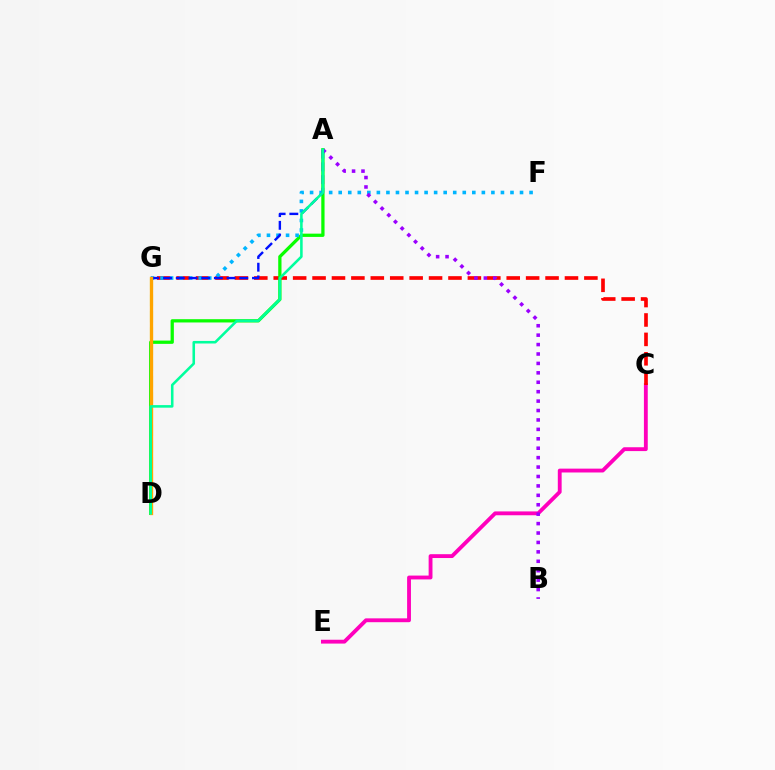{('C', 'E'): [{'color': '#ff00bd', 'line_style': 'solid', 'thickness': 2.77}], ('D', 'G'): [{'color': '#b3ff00', 'line_style': 'dashed', 'thickness': 2.21}, {'color': '#ffa500', 'line_style': 'solid', 'thickness': 2.39}], ('C', 'G'): [{'color': '#ff0000', 'line_style': 'dashed', 'thickness': 2.64}], ('A', 'D'): [{'color': '#08ff00', 'line_style': 'solid', 'thickness': 2.35}, {'color': '#00ff9d', 'line_style': 'solid', 'thickness': 1.85}], ('F', 'G'): [{'color': '#00b5ff', 'line_style': 'dotted', 'thickness': 2.59}], ('A', 'B'): [{'color': '#9b00ff', 'line_style': 'dotted', 'thickness': 2.56}], ('A', 'G'): [{'color': '#0010ff', 'line_style': 'dashed', 'thickness': 1.73}]}